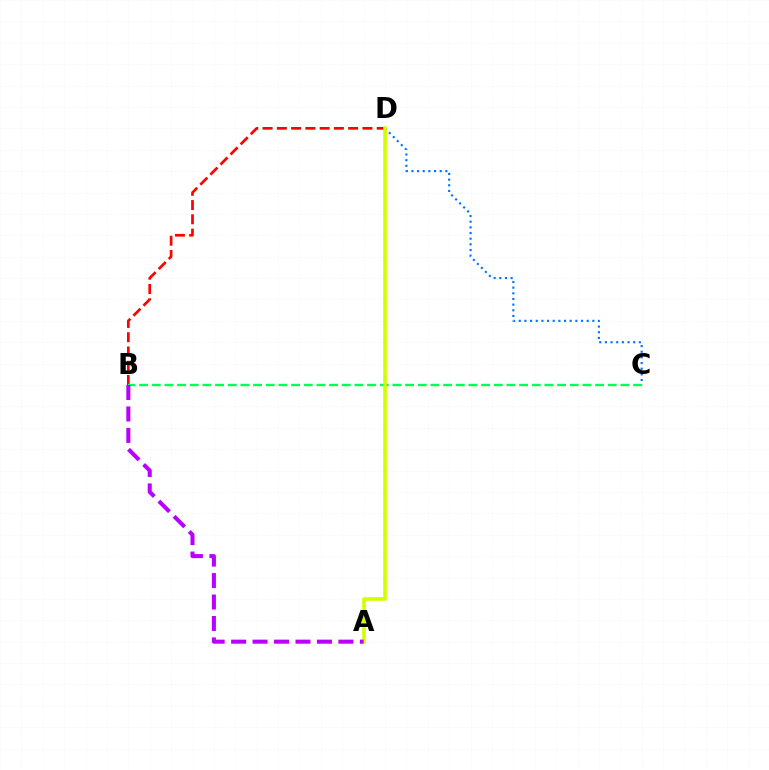{('B', 'D'): [{'color': '#ff0000', 'line_style': 'dashed', 'thickness': 1.94}], ('C', 'D'): [{'color': '#0074ff', 'line_style': 'dotted', 'thickness': 1.54}], ('B', 'C'): [{'color': '#00ff5c', 'line_style': 'dashed', 'thickness': 1.72}], ('A', 'D'): [{'color': '#d1ff00', 'line_style': 'solid', 'thickness': 2.63}], ('A', 'B'): [{'color': '#b900ff', 'line_style': 'dashed', 'thickness': 2.92}]}